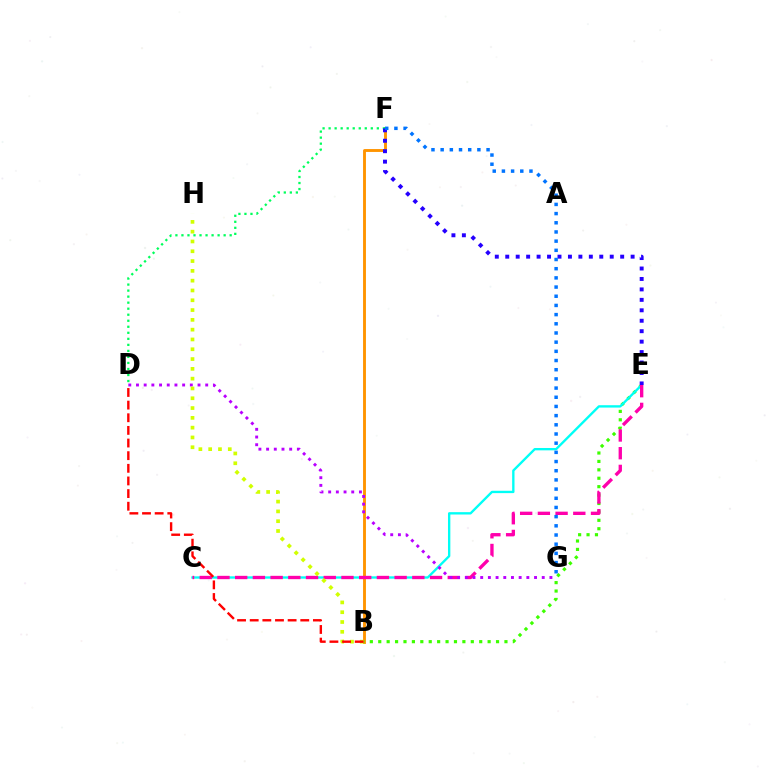{('B', 'F'): [{'color': '#ff9400', 'line_style': 'solid', 'thickness': 2.07}], ('D', 'F'): [{'color': '#00ff5c', 'line_style': 'dotted', 'thickness': 1.64}], ('B', 'E'): [{'color': '#3dff00', 'line_style': 'dotted', 'thickness': 2.29}], ('C', 'E'): [{'color': '#00fff6', 'line_style': 'solid', 'thickness': 1.69}, {'color': '#ff00ac', 'line_style': 'dashed', 'thickness': 2.41}], ('D', 'G'): [{'color': '#b900ff', 'line_style': 'dotted', 'thickness': 2.09}], ('B', 'H'): [{'color': '#d1ff00', 'line_style': 'dotted', 'thickness': 2.66}], ('B', 'D'): [{'color': '#ff0000', 'line_style': 'dashed', 'thickness': 1.72}], ('E', 'F'): [{'color': '#2500ff', 'line_style': 'dotted', 'thickness': 2.84}], ('F', 'G'): [{'color': '#0074ff', 'line_style': 'dotted', 'thickness': 2.5}]}